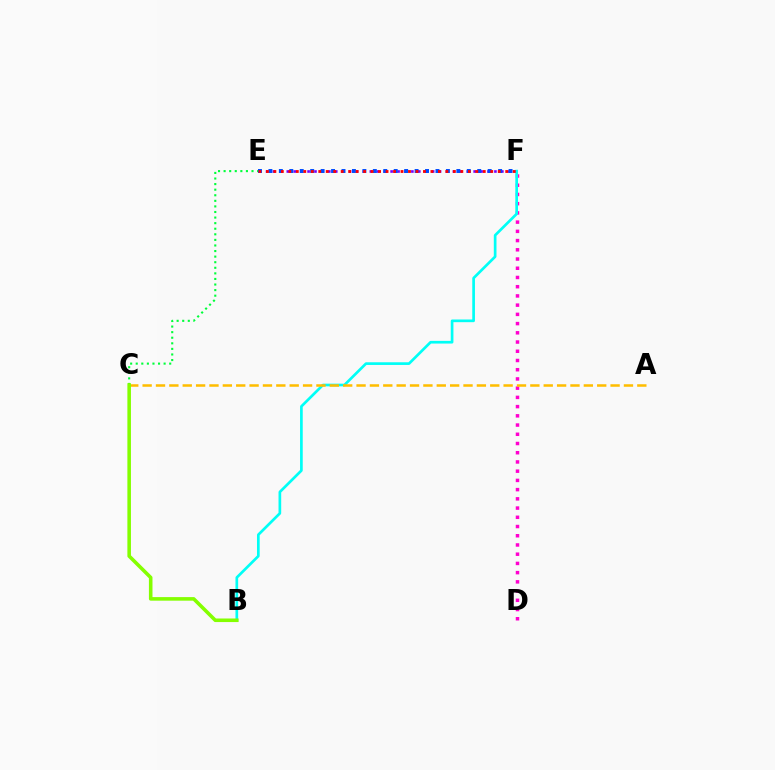{('C', 'E'): [{'color': '#00ff39', 'line_style': 'dotted', 'thickness': 1.52}], ('E', 'F'): [{'color': '#7200ff', 'line_style': 'dotted', 'thickness': 1.88}, {'color': '#004bff', 'line_style': 'dotted', 'thickness': 2.84}, {'color': '#ff0000', 'line_style': 'dotted', 'thickness': 2.03}], ('D', 'F'): [{'color': '#ff00cf', 'line_style': 'dotted', 'thickness': 2.51}], ('B', 'F'): [{'color': '#00fff6', 'line_style': 'solid', 'thickness': 1.93}], ('A', 'C'): [{'color': '#ffbd00', 'line_style': 'dashed', 'thickness': 1.82}], ('B', 'C'): [{'color': '#84ff00', 'line_style': 'solid', 'thickness': 2.57}]}